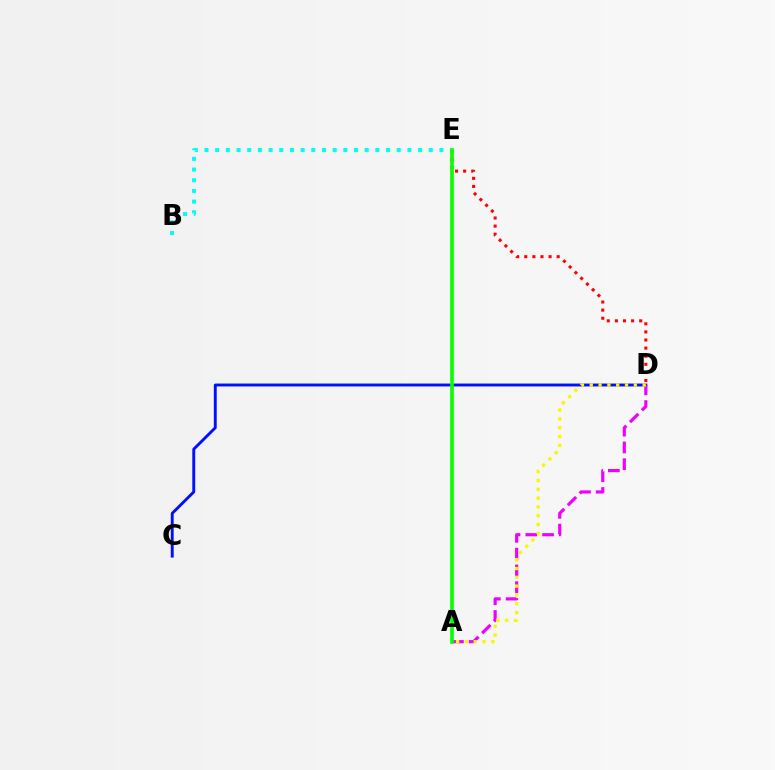{('C', 'D'): [{'color': '#0010ff', 'line_style': 'solid', 'thickness': 2.09}], ('D', 'E'): [{'color': '#ff0000', 'line_style': 'dotted', 'thickness': 2.2}], ('B', 'E'): [{'color': '#00fff6', 'line_style': 'dotted', 'thickness': 2.9}], ('A', 'D'): [{'color': '#ee00ff', 'line_style': 'dashed', 'thickness': 2.28}, {'color': '#fcf500', 'line_style': 'dotted', 'thickness': 2.4}], ('A', 'E'): [{'color': '#08ff00', 'line_style': 'solid', 'thickness': 2.62}]}